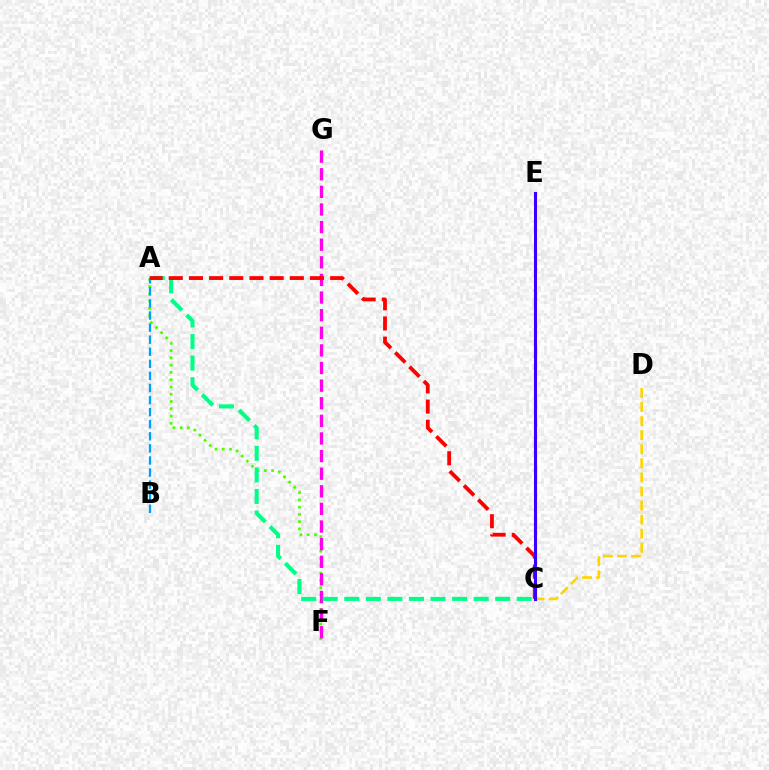{('A', 'F'): [{'color': '#4fff00', 'line_style': 'dotted', 'thickness': 1.98}], ('C', 'D'): [{'color': '#ffd500', 'line_style': 'dashed', 'thickness': 1.91}], ('A', 'B'): [{'color': '#009eff', 'line_style': 'dashed', 'thickness': 1.64}], ('F', 'G'): [{'color': '#ff00ed', 'line_style': 'dashed', 'thickness': 2.39}], ('A', 'C'): [{'color': '#00ff86', 'line_style': 'dashed', 'thickness': 2.93}, {'color': '#ff0000', 'line_style': 'dashed', 'thickness': 2.74}], ('C', 'E'): [{'color': '#3700ff', 'line_style': 'solid', 'thickness': 2.22}]}